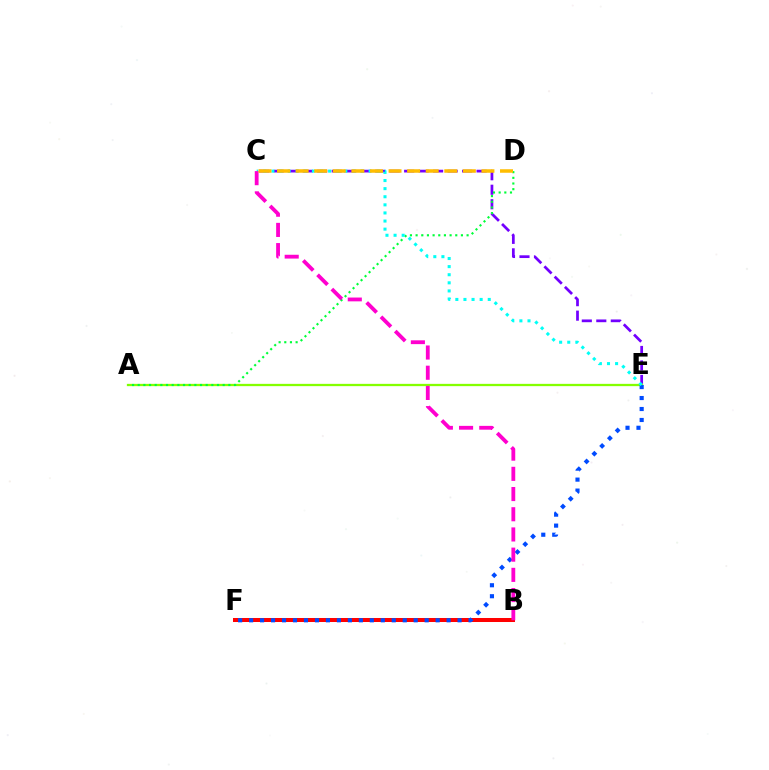{('B', 'F'): [{'color': '#ff0000', 'line_style': 'solid', 'thickness': 2.89}], ('C', 'E'): [{'color': '#7200ff', 'line_style': 'dashed', 'thickness': 1.97}, {'color': '#00fff6', 'line_style': 'dotted', 'thickness': 2.2}], ('A', 'E'): [{'color': '#84ff00', 'line_style': 'solid', 'thickness': 1.65}], ('A', 'D'): [{'color': '#00ff39', 'line_style': 'dotted', 'thickness': 1.54}], ('E', 'F'): [{'color': '#004bff', 'line_style': 'dotted', 'thickness': 2.98}], ('B', 'C'): [{'color': '#ff00cf', 'line_style': 'dashed', 'thickness': 2.74}], ('C', 'D'): [{'color': '#ffbd00', 'line_style': 'dashed', 'thickness': 2.52}]}